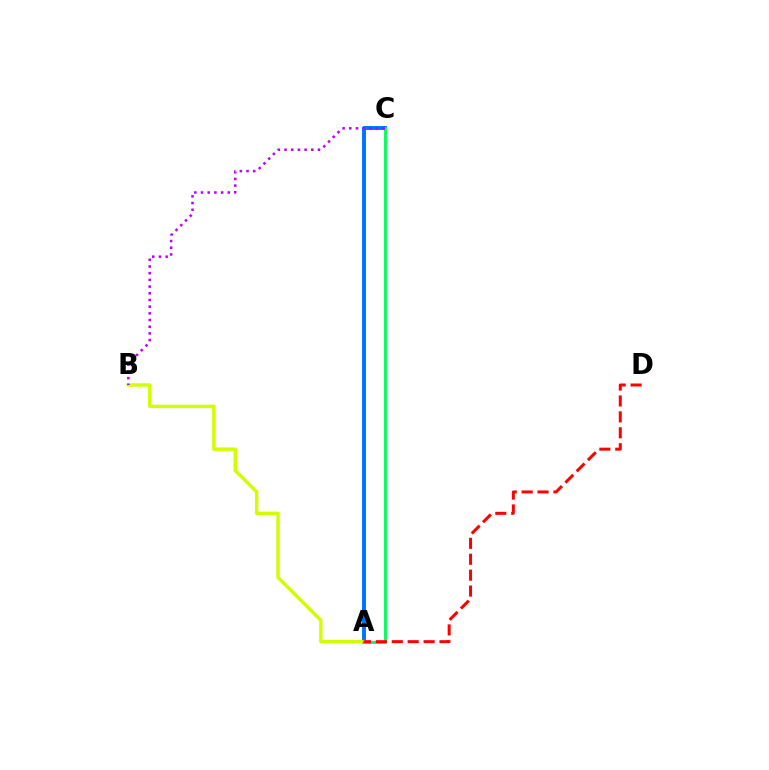{('A', 'C'): [{'color': '#0074ff', 'line_style': 'solid', 'thickness': 2.83}, {'color': '#00ff5c', 'line_style': 'solid', 'thickness': 2.06}], ('A', 'B'): [{'color': '#d1ff00', 'line_style': 'solid', 'thickness': 2.48}], ('B', 'C'): [{'color': '#b900ff', 'line_style': 'dotted', 'thickness': 1.82}], ('A', 'D'): [{'color': '#ff0000', 'line_style': 'dashed', 'thickness': 2.16}]}